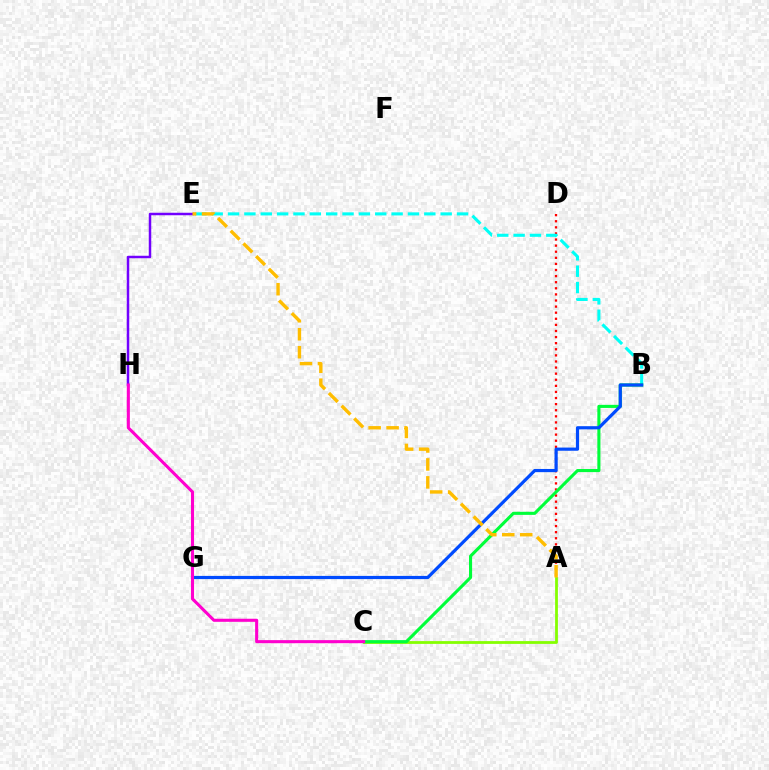{('A', 'D'): [{'color': '#ff0000', 'line_style': 'dotted', 'thickness': 1.66}], ('E', 'H'): [{'color': '#7200ff', 'line_style': 'solid', 'thickness': 1.79}], ('A', 'C'): [{'color': '#84ff00', 'line_style': 'solid', 'thickness': 2.0}], ('B', 'E'): [{'color': '#00fff6', 'line_style': 'dashed', 'thickness': 2.22}], ('B', 'C'): [{'color': '#00ff39', 'line_style': 'solid', 'thickness': 2.22}], ('B', 'G'): [{'color': '#004bff', 'line_style': 'solid', 'thickness': 2.3}], ('A', 'E'): [{'color': '#ffbd00', 'line_style': 'dashed', 'thickness': 2.44}], ('C', 'H'): [{'color': '#ff00cf', 'line_style': 'solid', 'thickness': 2.21}]}